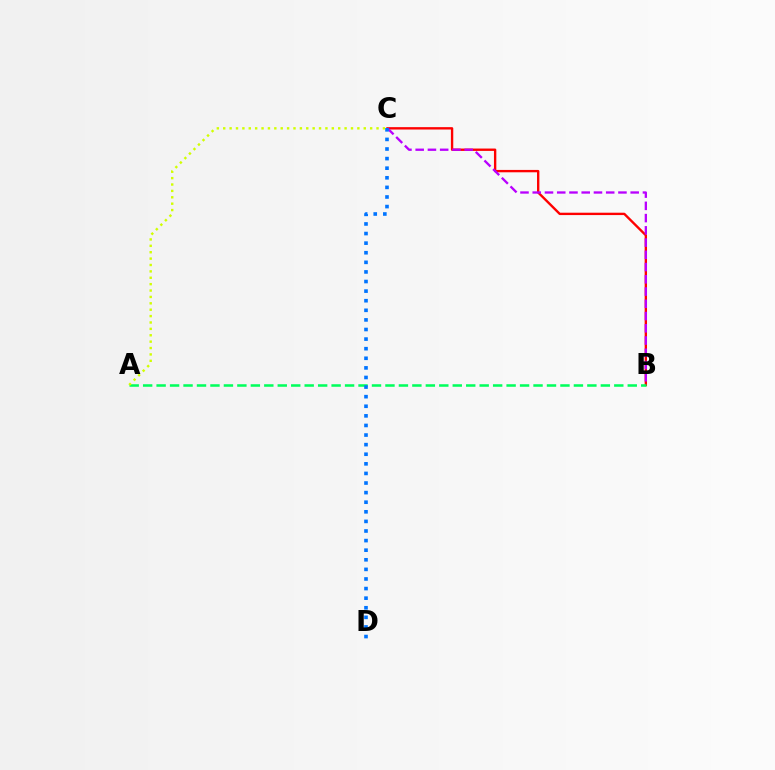{('B', 'C'): [{'color': '#ff0000', 'line_style': 'solid', 'thickness': 1.7}, {'color': '#b900ff', 'line_style': 'dashed', 'thickness': 1.66}], ('A', 'B'): [{'color': '#00ff5c', 'line_style': 'dashed', 'thickness': 1.83}], ('C', 'D'): [{'color': '#0074ff', 'line_style': 'dotted', 'thickness': 2.61}], ('A', 'C'): [{'color': '#d1ff00', 'line_style': 'dotted', 'thickness': 1.74}]}